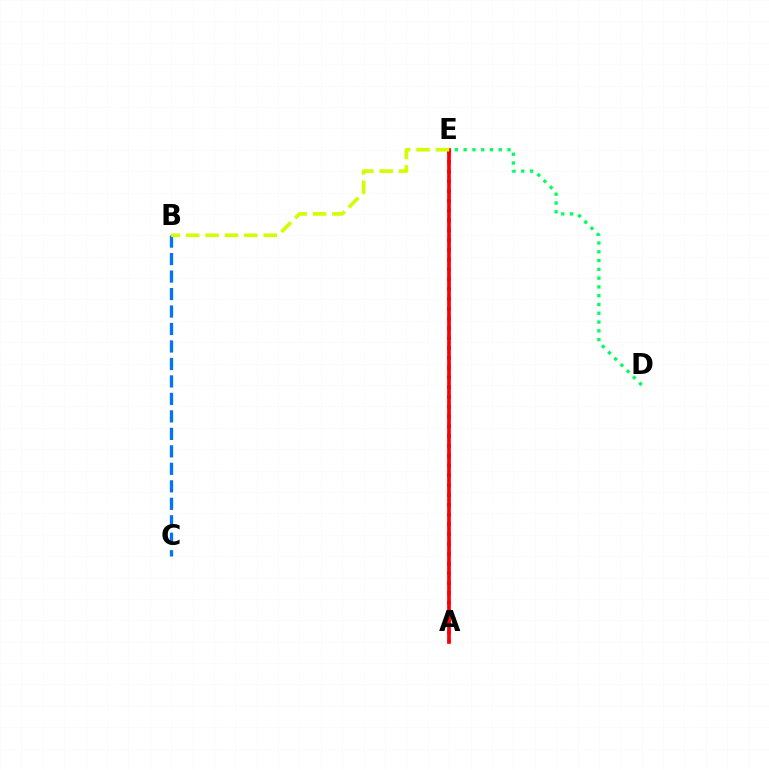{('B', 'C'): [{'color': '#0074ff', 'line_style': 'dashed', 'thickness': 2.37}], ('A', 'E'): [{'color': '#b900ff', 'line_style': 'dotted', 'thickness': 2.66}, {'color': '#ff0000', 'line_style': 'solid', 'thickness': 2.68}], ('D', 'E'): [{'color': '#00ff5c', 'line_style': 'dotted', 'thickness': 2.39}], ('B', 'E'): [{'color': '#d1ff00', 'line_style': 'dashed', 'thickness': 2.63}]}